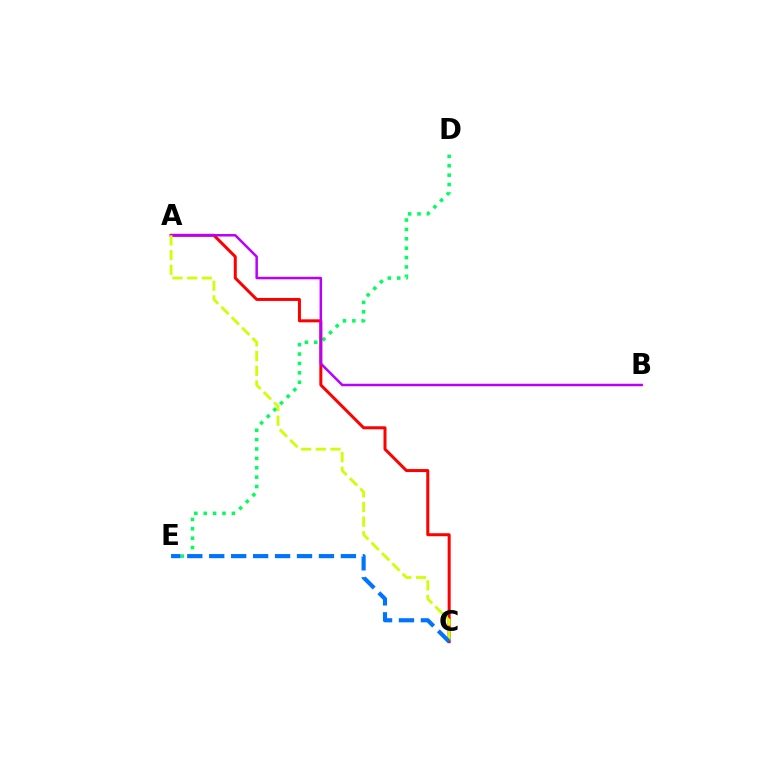{('D', 'E'): [{'color': '#00ff5c', 'line_style': 'dotted', 'thickness': 2.55}], ('A', 'C'): [{'color': '#ff0000', 'line_style': 'solid', 'thickness': 2.16}, {'color': '#d1ff00', 'line_style': 'dashed', 'thickness': 1.99}], ('A', 'B'): [{'color': '#b900ff', 'line_style': 'solid', 'thickness': 1.8}], ('C', 'E'): [{'color': '#0074ff', 'line_style': 'dashed', 'thickness': 2.98}]}